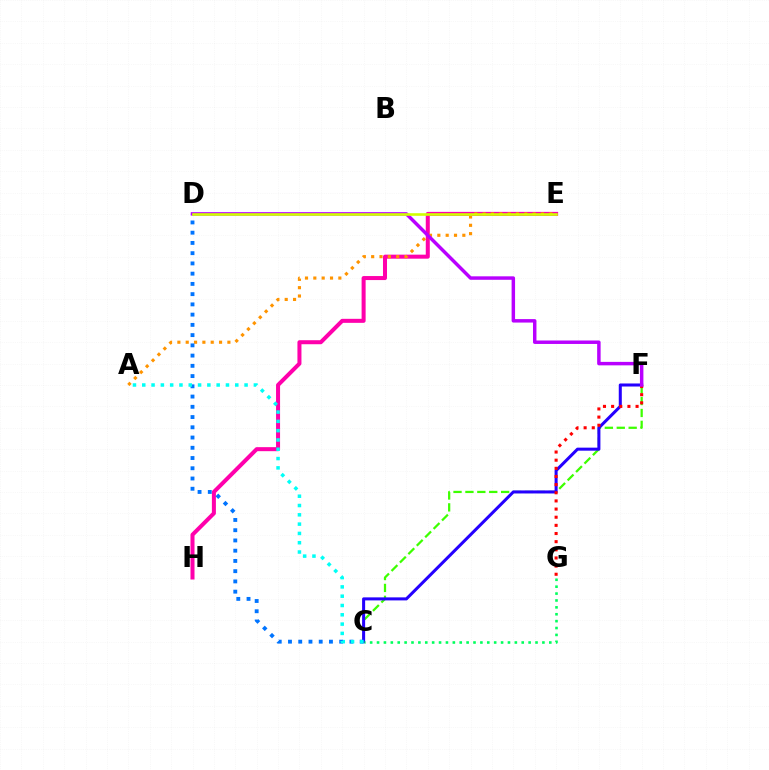{('C', 'F'): [{'color': '#3dff00', 'line_style': 'dashed', 'thickness': 1.62}, {'color': '#2500ff', 'line_style': 'solid', 'thickness': 2.19}], ('E', 'H'): [{'color': '#ff00ac', 'line_style': 'solid', 'thickness': 2.89}], ('A', 'E'): [{'color': '#ff9400', 'line_style': 'dotted', 'thickness': 2.27}], ('C', 'G'): [{'color': '#00ff5c', 'line_style': 'dotted', 'thickness': 1.87}], ('F', 'G'): [{'color': '#ff0000', 'line_style': 'dotted', 'thickness': 2.21}], ('C', 'D'): [{'color': '#0074ff', 'line_style': 'dotted', 'thickness': 2.78}], ('D', 'F'): [{'color': '#b900ff', 'line_style': 'solid', 'thickness': 2.49}], ('D', 'E'): [{'color': '#d1ff00', 'line_style': 'solid', 'thickness': 1.88}], ('A', 'C'): [{'color': '#00fff6', 'line_style': 'dotted', 'thickness': 2.53}]}